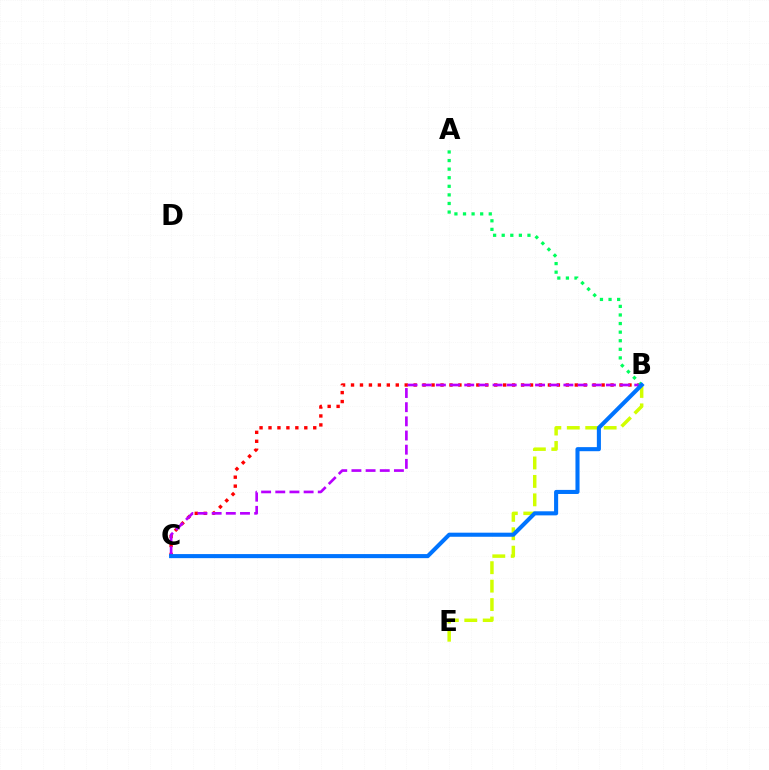{('B', 'C'): [{'color': '#ff0000', 'line_style': 'dotted', 'thickness': 2.43}, {'color': '#b900ff', 'line_style': 'dashed', 'thickness': 1.92}, {'color': '#0074ff', 'line_style': 'solid', 'thickness': 2.94}], ('B', 'E'): [{'color': '#d1ff00', 'line_style': 'dashed', 'thickness': 2.5}], ('A', 'B'): [{'color': '#00ff5c', 'line_style': 'dotted', 'thickness': 2.33}]}